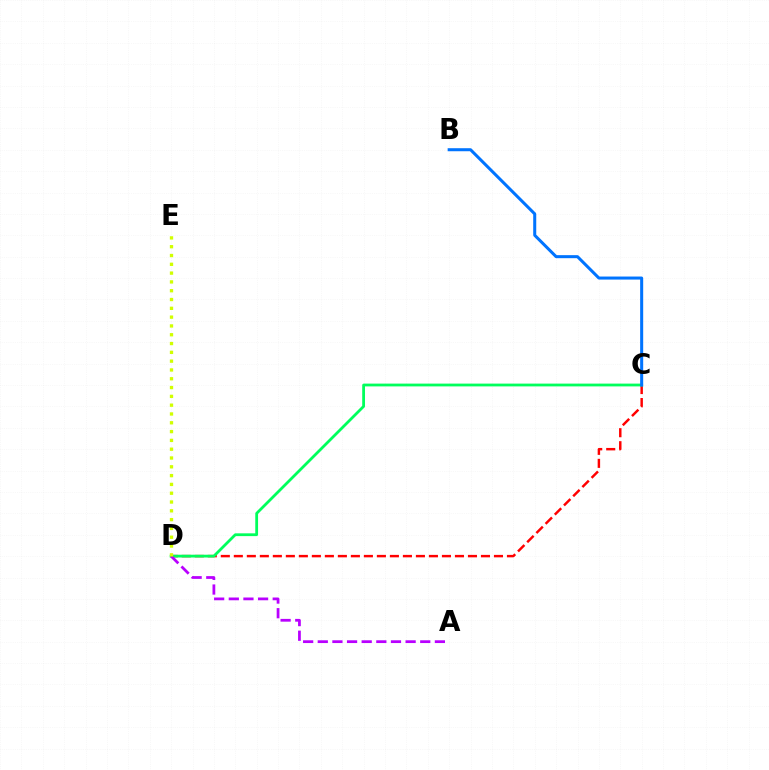{('C', 'D'): [{'color': '#ff0000', 'line_style': 'dashed', 'thickness': 1.77}, {'color': '#00ff5c', 'line_style': 'solid', 'thickness': 2.01}], ('A', 'D'): [{'color': '#b900ff', 'line_style': 'dashed', 'thickness': 1.99}], ('D', 'E'): [{'color': '#d1ff00', 'line_style': 'dotted', 'thickness': 2.39}], ('B', 'C'): [{'color': '#0074ff', 'line_style': 'solid', 'thickness': 2.18}]}